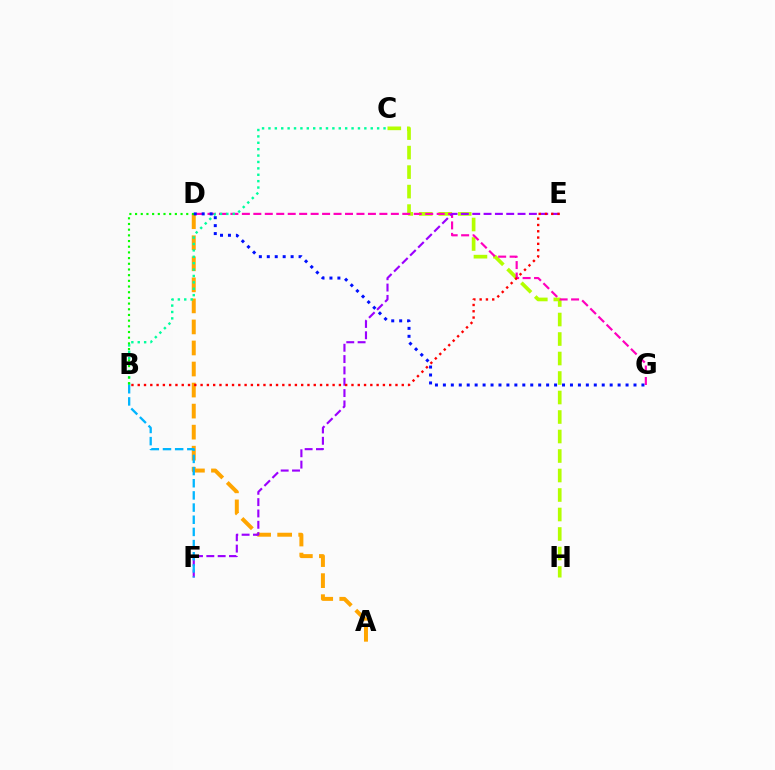{('A', 'D'): [{'color': '#ffa500', 'line_style': 'dashed', 'thickness': 2.86}], ('C', 'H'): [{'color': '#b3ff00', 'line_style': 'dashed', 'thickness': 2.65}], ('D', 'G'): [{'color': '#ff00bd', 'line_style': 'dashed', 'thickness': 1.56}, {'color': '#0010ff', 'line_style': 'dotted', 'thickness': 2.16}], ('E', 'F'): [{'color': '#9b00ff', 'line_style': 'dashed', 'thickness': 1.54}], ('B', 'C'): [{'color': '#00ff9d', 'line_style': 'dotted', 'thickness': 1.74}], ('B', 'D'): [{'color': '#08ff00', 'line_style': 'dotted', 'thickness': 1.54}], ('B', 'F'): [{'color': '#00b5ff', 'line_style': 'dashed', 'thickness': 1.65}], ('B', 'E'): [{'color': '#ff0000', 'line_style': 'dotted', 'thickness': 1.71}]}